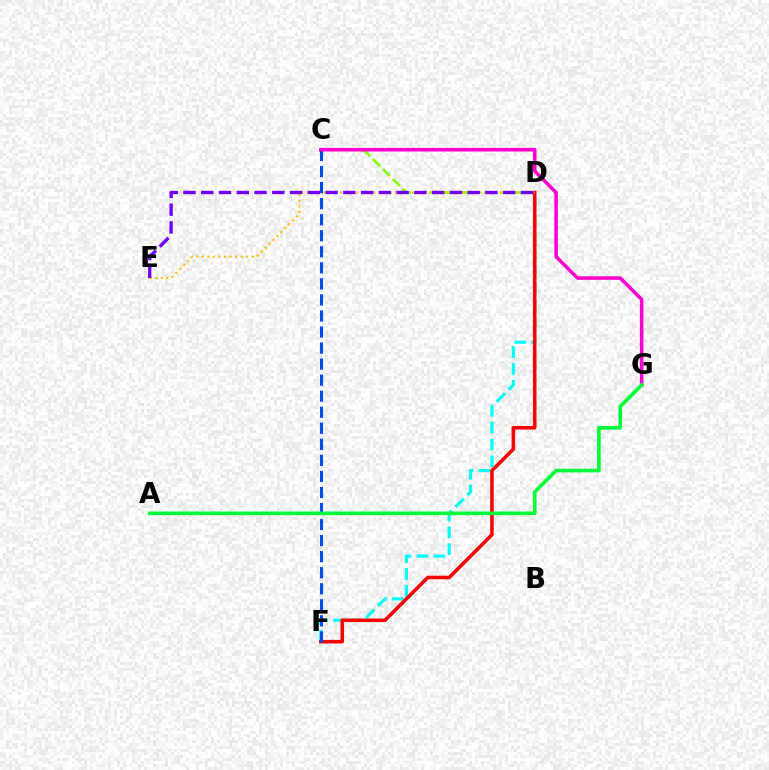{('C', 'D'): [{'color': '#84ff00', 'line_style': 'dashed', 'thickness': 1.91}], ('D', 'F'): [{'color': '#00fff6', 'line_style': 'dashed', 'thickness': 2.29}, {'color': '#ff0000', 'line_style': 'solid', 'thickness': 2.56}], ('C', 'F'): [{'color': '#004bff', 'line_style': 'dashed', 'thickness': 2.18}], ('C', 'G'): [{'color': '#ff00cf', 'line_style': 'solid', 'thickness': 2.56}], ('A', 'G'): [{'color': '#00ff39', 'line_style': 'solid', 'thickness': 2.62}], ('D', 'E'): [{'color': '#ffbd00', 'line_style': 'dotted', 'thickness': 1.5}, {'color': '#7200ff', 'line_style': 'dashed', 'thickness': 2.41}]}